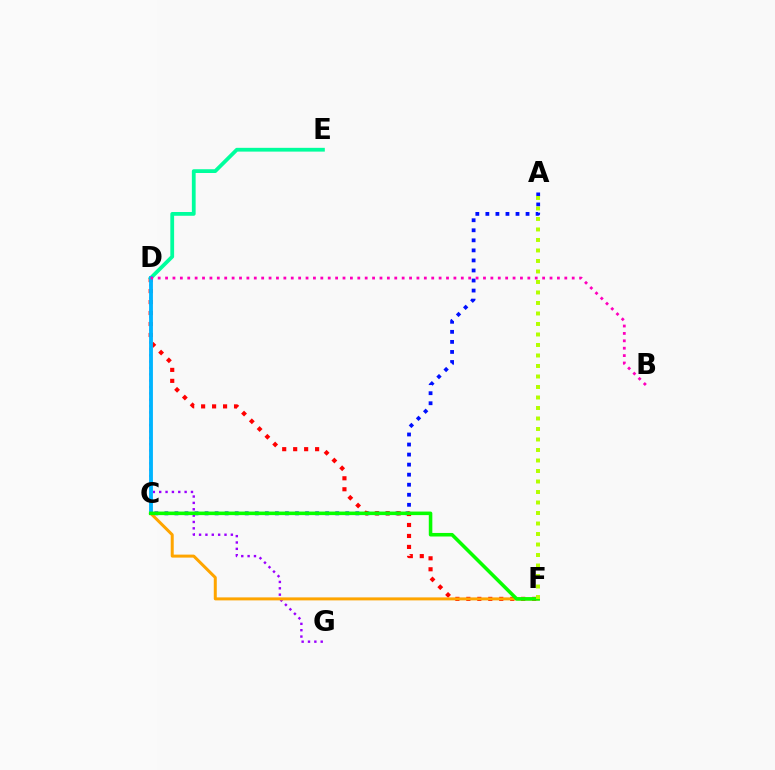{('A', 'C'): [{'color': '#0010ff', 'line_style': 'dotted', 'thickness': 2.73}], ('D', 'G'): [{'color': '#9b00ff', 'line_style': 'dotted', 'thickness': 1.73}], ('D', 'F'): [{'color': '#ff0000', 'line_style': 'dotted', 'thickness': 2.98}], ('C', 'F'): [{'color': '#ffa500', 'line_style': 'solid', 'thickness': 2.16}, {'color': '#08ff00', 'line_style': 'solid', 'thickness': 2.56}], ('D', 'E'): [{'color': '#00ff9d', 'line_style': 'solid', 'thickness': 2.72}], ('C', 'D'): [{'color': '#00b5ff', 'line_style': 'solid', 'thickness': 2.76}], ('A', 'F'): [{'color': '#b3ff00', 'line_style': 'dotted', 'thickness': 2.85}], ('B', 'D'): [{'color': '#ff00bd', 'line_style': 'dotted', 'thickness': 2.01}]}